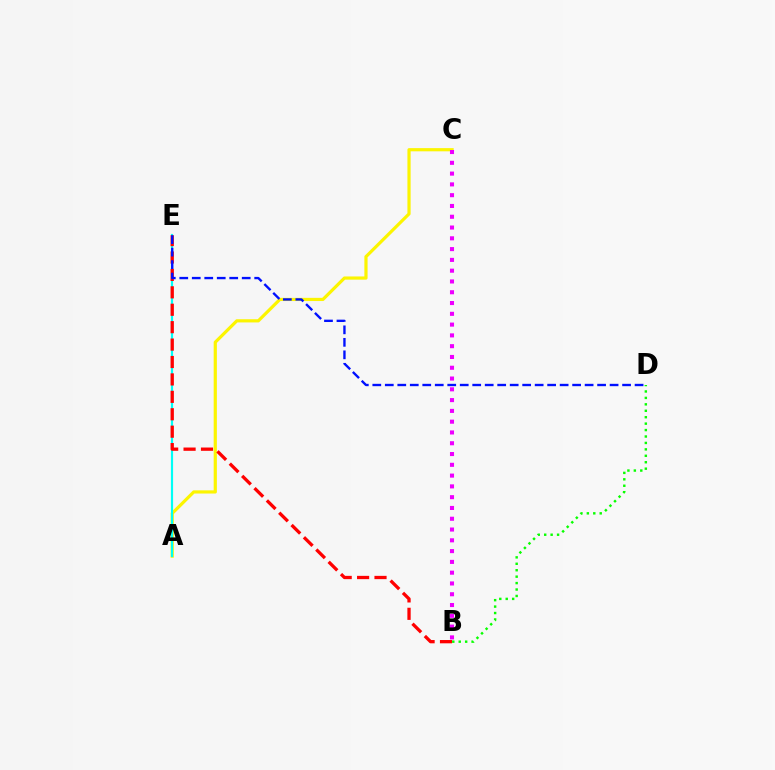{('A', 'C'): [{'color': '#fcf500', 'line_style': 'solid', 'thickness': 2.3}], ('A', 'E'): [{'color': '#00fff6', 'line_style': 'solid', 'thickness': 1.56}], ('B', 'E'): [{'color': '#ff0000', 'line_style': 'dashed', 'thickness': 2.37}], ('B', 'D'): [{'color': '#08ff00', 'line_style': 'dotted', 'thickness': 1.75}], ('D', 'E'): [{'color': '#0010ff', 'line_style': 'dashed', 'thickness': 1.7}], ('B', 'C'): [{'color': '#ee00ff', 'line_style': 'dotted', 'thickness': 2.93}]}